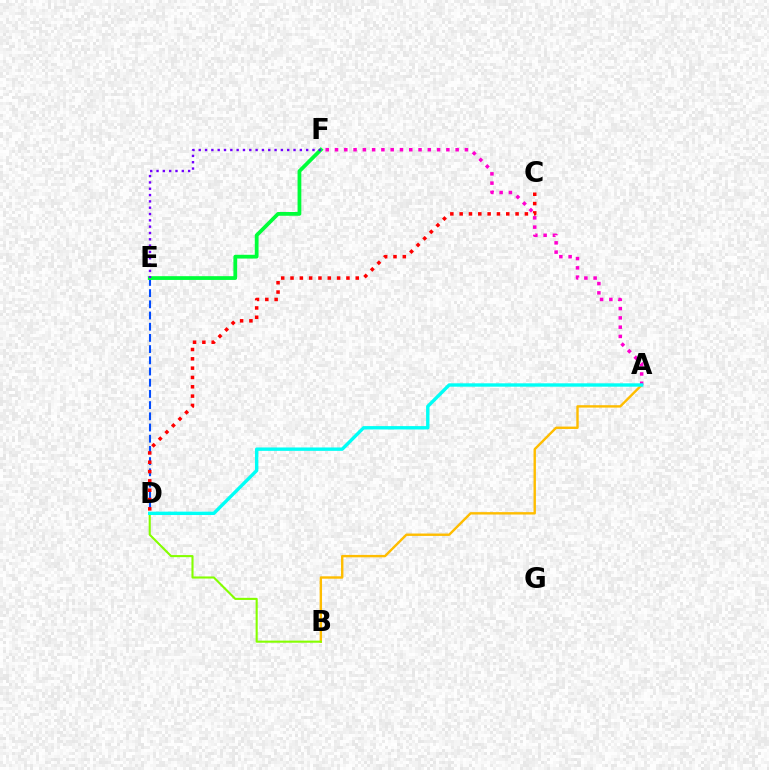{('D', 'E'): [{'color': '#004bff', 'line_style': 'dashed', 'thickness': 1.52}], ('A', 'B'): [{'color': '#ffbd00', 'line_style': 'solid', 'thickness': 1.73}], ('E', 'F'): [{'color': '#00ff39', 'line_style': 'solid', 'thickness': 2.71}, {'color': '#7200ff', 'line_style': 'dotted', 'thickness': 1.72}], ('B', 'D'): [{'color': '#84ff00', 'line_style': 'solid', 'thickness': 1.51}], ('A', 'F'): [{'color': '#ff00cf', 'line_style': 'dotted', 'thickness': 2.52}], ('A', 'D'): [{'color': '#00fff6', 'line_style': 'solid', 'thickness': 2.43}], ('C', 'D'): [{'color': '#ff0000', 'line_style': 'dotted', 'thickness': 2.53}]}